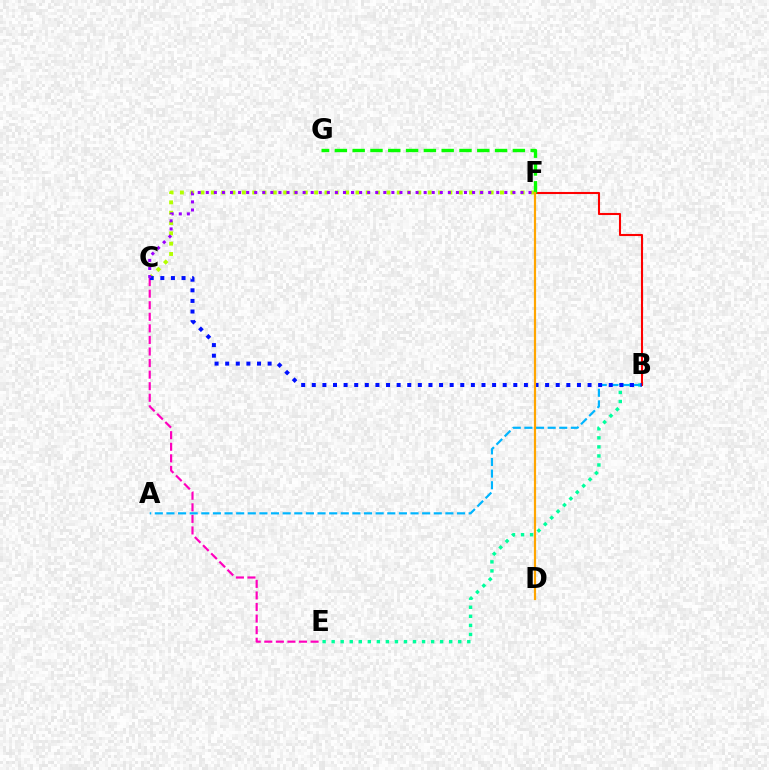{('C', 'F'): [{'color': '#b3ff00', 'line_style': 'dotted', 'thickness': 2.81}, {'color': '#9b00ff', 'line_style': 'dotted', 'thickness': 2.19}], ('B', 'E'): [{'color': '#00ff9d', 'line_style': 'dotted', 'thickness': 2.46}], ('C', 'E'): [{'color': '#ff00bd', 'line_style': 'dashed', 'thickness': 1.57}], ('A', 'B'): [{'color': '#00b5ff', 'line_style': 'dashed', 'thickness': 1.58}], ('B', 'F'): [{'color': '#ff0000', 'line_style': 'solid', 'thickness': 1.5}], ('B', 'C'): [{'color': '#0010ff', 'line_style': 'dotted', 'thickness': 2.88}], ('F', 'G'): [{'color': '#08ff00', 'line_style': 'dashed', 'thickness': 2.42}], ('D', 'F'): [{'color': '#ffa500', 'line_style': 'solid', 'thickness': 1.58}]}